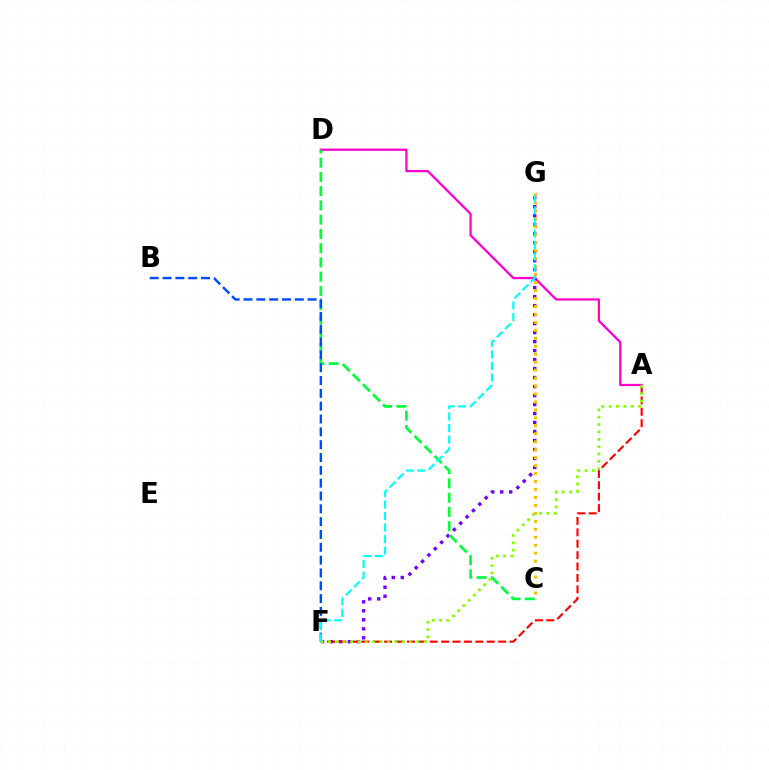{('A', 'D'): [{'color': '#ff00cf', 'line_style': 'solid', 'thickness': 1.64}], ('F', 'G'): [{'color': '#7200ff', 'line_style': 'dotted', 'thickness': 2.44}, {'color': '#00fff6', 'line_style': 'dashed', 'thickness': 1.57}], ('C', 'D'): [{'color': '#00ff39', 'line_style': 'dashed', 'thickness': 1.94}], ('C', 'G'): [{'color': '#ffbd00', 'line_style': 'dotted', 'thickness': 2.16}], ('B', 'F'): [{'color': '#004bff', 'line_style': 'dashed', 'thickness': 1.74}], ('A', 'F'): [{'color': '#ff0000', 'line_style': 'dashed', 'thickness': 1.55}, {'color': '#84ff00', 'line_style': 'dotted', 'thickness': 2.0}]}